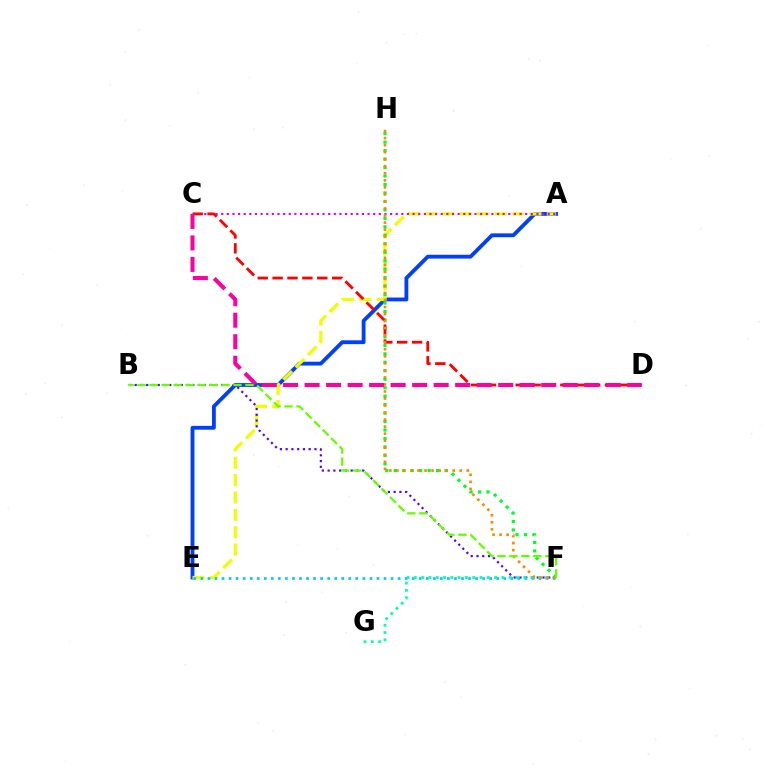{('A', 'E'): [{'color': '#003fff', 'line_style': 'solid', 'thickness': 2.76}, {'color': '#eeff00', 'line_style': 'dashed', 'thickness': 2.36}], ('B', 'F'): [{'color': '#4f00ff', 'line_style': 'dotted', 'thickness': 1.56}, {'color': '#66ff00', 'line_style': 'dashed', 'thickness': 1.63}], ('A', 'C'): [{'color': '#d600ff', 'line_style': 'dotted', 'thickness': 1.53}], ('E', 'F'): [{'color': '#00c7ff', 'line_style': 'dotted', 'thickness': 1.91}], ('F', 'G'): [{'color': '#00ffaf', 'line_style': 'dotted', 'thickness': 1.98}], ('F', 'H'): [{'color': '#00ff27', 'line_style': 'dotted', 'thickness': 2.3}, {'color': '#ff8800', 'line_style': 'dotted', 'thickness': 1.91}], ('C', 'D'): [{'color': '#ff0000', 'line_style': 'dashed', 'thickness': 2.02}, {'color': '#ff00a0', 'line_style': 'dashed', 'thickness': 2.92}]}